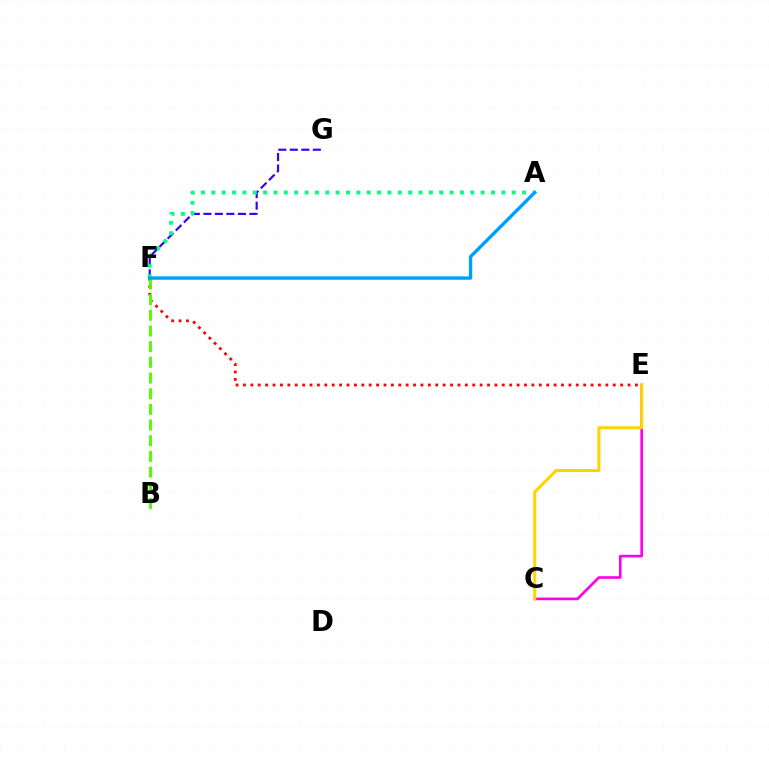{('E', 'F'): [{'color': '#ff0000', 'line_style': 'dotted', 'thickness': 2.01}], ('C', 'E'): [{'color': '#ff00ed', 'line_style': 'solid', 'thickness': 1.91}, {'color': '#ffd500', 'line_style': 'solid', 'thickness': 2.2}], ('F', 'G'): [{'color': '#3700ff', 'line_style': 'dashed', 'thickness': 1.56}], ('A', 'F'): [{'color': '#00ff86', 'line_style': 'dotted', 'thickness': 2.81}, {'color': '#009eff', 'line_style': 'solid', 'thickness': 2.43}], ('B', 'F'): [{'color': '#4fff00', 'line_style': 'dashed', 'thickness': 2.13}]}